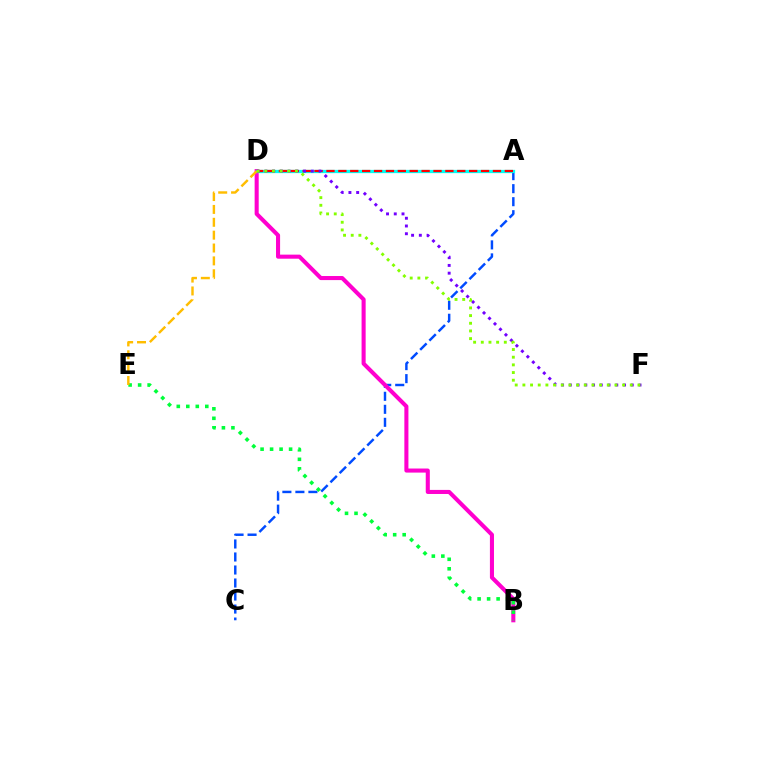{('A', 'C'): [{'color': '#004bff', 'line_style': 'dashed', 'thickness': 1.77}], ('B', 'D'): [{'color': '#ff00cf', 'line_style': 'solid', 'thickness': 2.93}], ('B', 'E'): [{'color': '#00ff39', 'line_style': 'dotted', 'thickness': 2.58}], ('A', 'D'): [{'color': '#00fff6', 'line_style': 'solid', 'thickness': 2.35}, {'color': '#ff0000', 'line_style': 'dashed', 'thickness': 1.62}], ('D', 'F'): [{'color': '#7200ff', 'line_style': 'dotted', 'thickness': 2.1}, {'color': '#84ff00', 'line_style': 'dotted', 'thickness': 2.08}], ('D', 'E'): [{'color': '#ffbd00', 'line_style': 'dashed', 'thickness': 1.75}]}